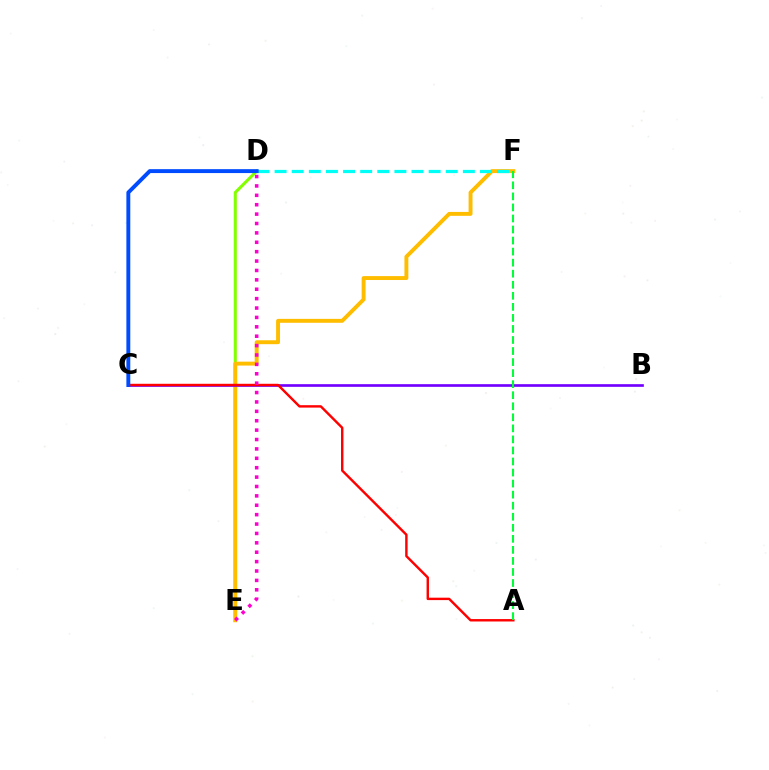{('D', 'E'): [{'color': '#84ff00', 'line_style': 'solid', 'thickness': 2.21}, {'color': '#ff00cf', 'line_style': 'dotted', 'thickness': 2.55}], ('E', 'F'): [{'color': '#ffbd00', 'line_style': 'solid', 'thickness': 2.82}], ('B', 'C'): [{'color': '#7200ff', 'line_style': 'solid', 'thickness': 1.93}], ('D', 'F'): [{'color': '#00fff6', 'line_style': 'dashed', 'thickness': 2.33}], ('A', 'C'): [{'color': '#ff0000', 'line_style': 'solid', 'thickness': 1.74}], ('A', 'F'): [{'color': '#00ff39', 'line_style': 'dashed', 'thickness': 1.5}], ('C', 'D'): [{'color': '#004bff', 'line_style': 'solid', 'thickness': 2.81}]}